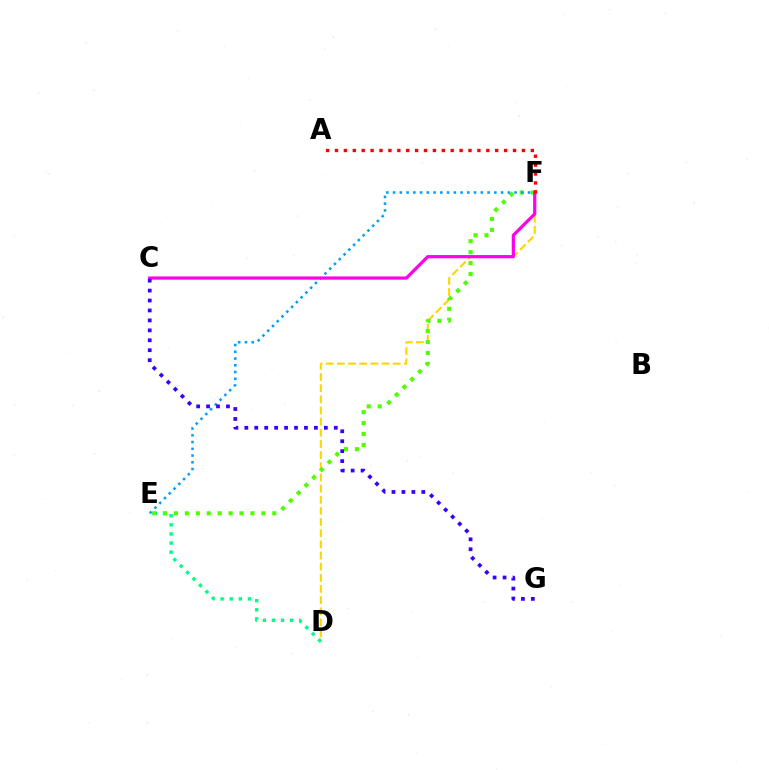{('D', 'F'): [{'color': '#ffd500', 'line_style': 'dashed', 'thickness': 1.52}], ('D', 'E'): [{'color': '#00ff86', 'line_style': 'dotted', 'thickness': 2.47}], ('E', 'F'): [{'color': '#4fff00', 'line_style': 'dotted', 'thickness': 2.97}, {'color': '#009eff', 'line_style': 'dotted', 'thickness': 1.83}], ('C', 'F'): [{'color': '#ff00ed', 'line_style': 'solid', 'thickness': 2.32}], ('C', 'G'): [{'color': '#3700ff', 'line_style': 'dotted', 'thickness': 2.7}], ('A', 'F'): [{'color': '#ff0000', 'line_style': 'dotted', 'thickness': 2.42}]}